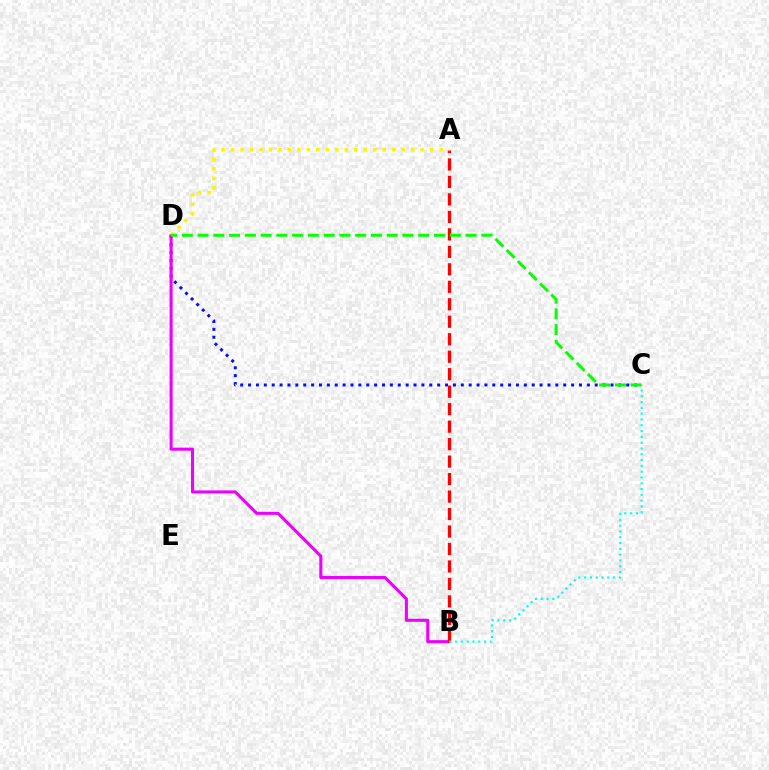{('C', 'D'): [{'color': '#0010ff', 'line_style': 'dotted', 'thickness': 2.14}, {'color': '#08ff00', 'line_style': 'dashed', 'thickness': 2.14}], ('B', 'D'): [{'color': '#ee00ff', 'line_style': 'solid', 'thickness': 2.21}], ('A', 'B'): [{'color': '#ff0000', 'line_style': 'dashed', 'thickness': 2.37}], ('B', 'C'): [{'color': '#00fff6', 'line_style': 'dotted', 'thickness': 1.58}], ('A', 'D'): [{'color': '#fcf500', 'line_style': 'dotted', 'thickness': 2.58}]}